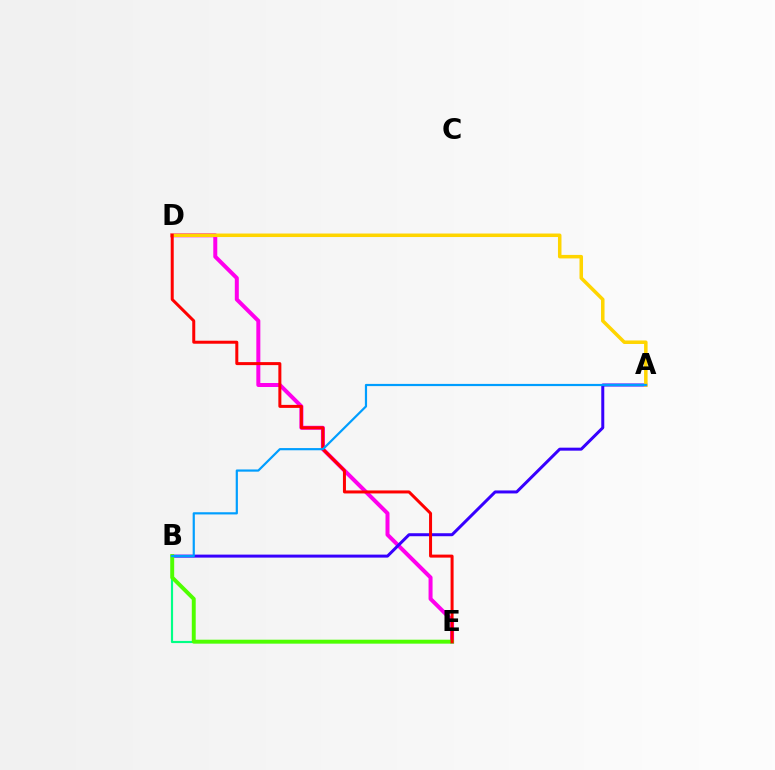{('B', 'E'): [{'color': '#00ff86', 'line_style': 'solid', 'thickness': 1.56}, {'color': '#4fff00', 'line_style': 'solid', 'thickness': 2.82}], ('D', 'E'): [{'color': '#ff00ed', 'line_style': 'solid', 'thickness': 2.88}, {'color': '#ff0000', 'line_style': 'solid', 'thickness': 2.16}], ('A', 'B'): [{'color': '#3700ff', 'line_style': 'solid', 'thickness': 2.16}, {'color': '#009eff', 'line_style': 'solid', 'thickness': 1.58}], ('A', 'D'): [{'color': '#ffd500', 'line_style': 'solid', 'thickness': 2.53}]}